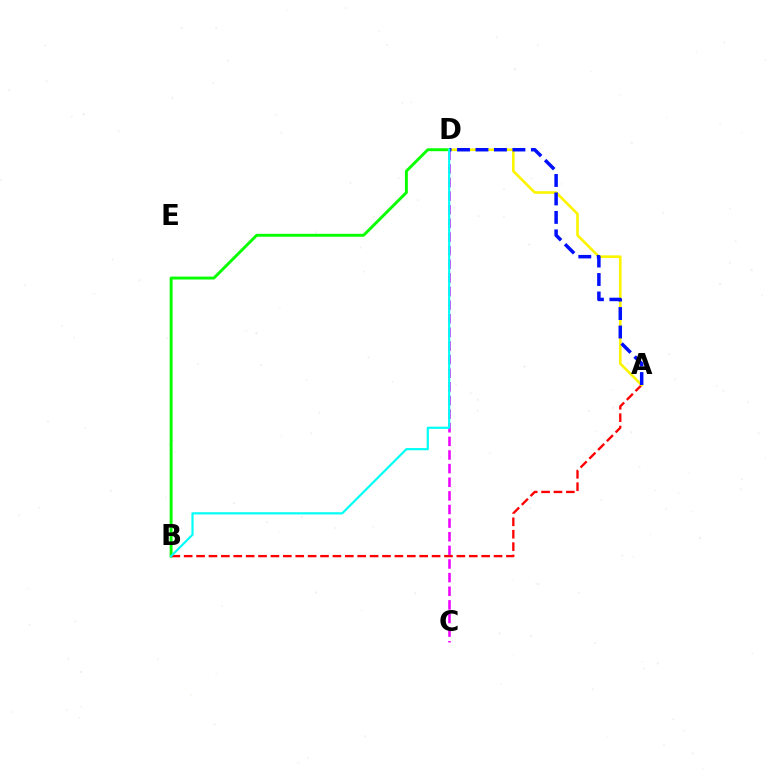{('B', 'D'): [{'color': '#08ff00', 'line_style': 'solid', 'thickness': 2.1}, {'color': '#00fff6', 'line_style': 'solid', 'thickness': 1.57}], ('A', 'B'): [{'color': '#ff0000', 'line_style': 'dashed', 'thickness': 1.68}], ('A', 'D'): [{'color': '#fcf500', 'line_style': 'solid', 'thickness': 1.89}, {'color': '#0010ff', 'line_style': 'dashed', 'thickness': 2.51}], ('C', 'D'): [{'color': '#ee00ff', 'line_style': 'dashed', 'thickness': 1.85}]}